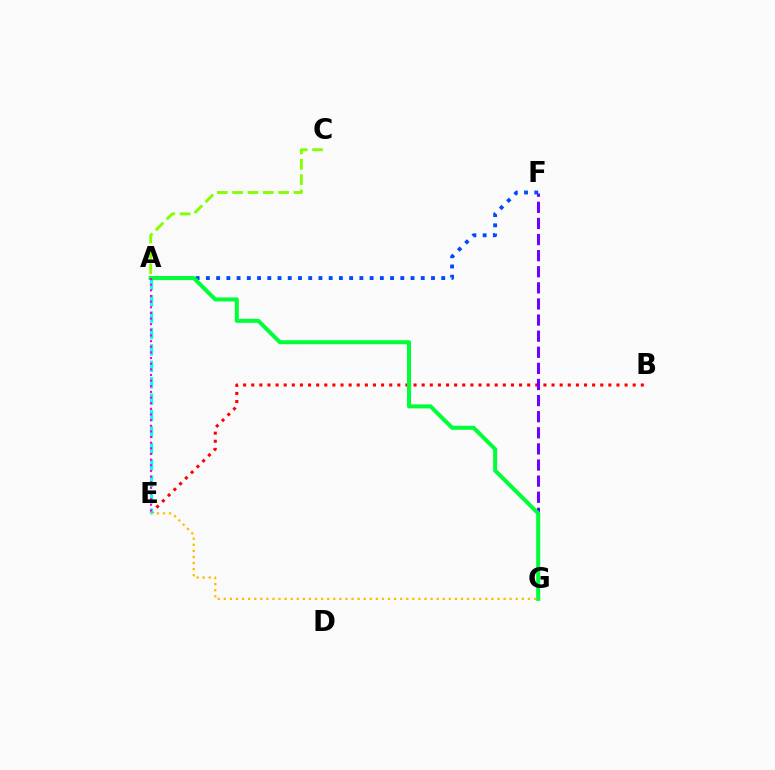{('B', 'E'): [{'color': '#ff0000', 'line_style': 'dotted', 'thickness': 2.21}], ('E', 'G'): [{'color': '#ffbd00', 'line_style': 'dotted', 'thickness': 1.65}], ('F', 'G'): [{'color': '#7200ff', 'line_style': 'dashed', 'thickness': 2.19}], ('A', 'C'): [{'color': '#84ff00', 'line_style': 'dashed', 'thickness': 2.08}], ('A', 'E'): [{'color': '#00fff6', 'line_style': 'dashed', 'thickness': 2.23}, {'color': '#ff00cf', 'line_style': 'dotted', 'thickness': 1.53}], ('A', 'F'): [{'color': '#004bff', 'line_style': 'dotted', 'thickness': 2.78}], ('A', 'G'): [{'color': '#00ff39', 'line_style': 'solid', 'thickness': 2.9}]}